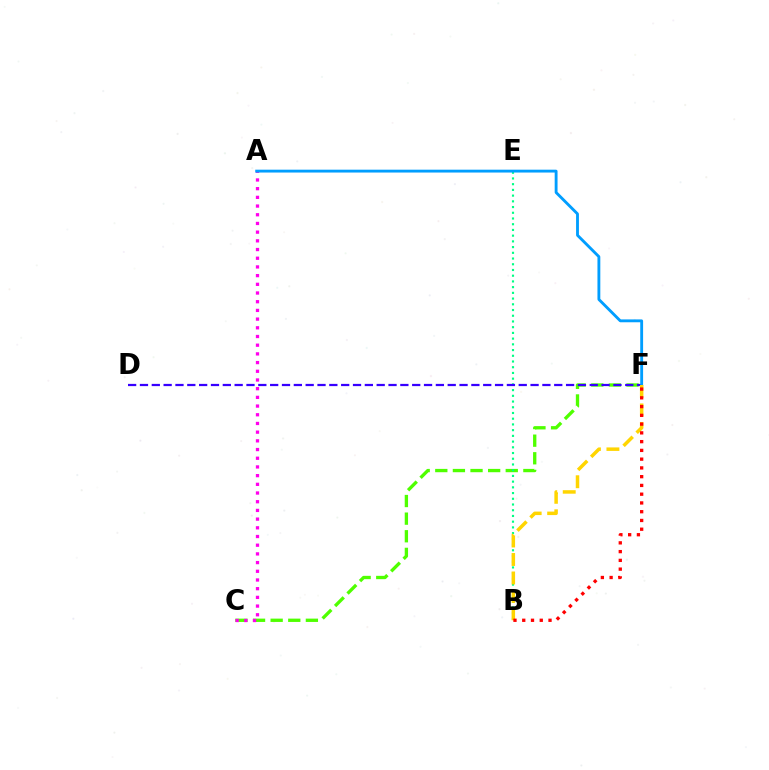{('C', 'F'): [{'color': '#4fff00', 'line_style': 'dashed', 'thickness': 2.39}], ('B', 'E'): [{'color': '#00ff86', 'line_style': 'dotted', 'thickness': 1.55}], ('A', 'C'): [{'color': '#ff00ed', 'line_style': 'dotted', 'thickness': 2.36}], ('D', 'F'): [{'color': '#3700ff', 'line_style': 'dashed', 'thickness': 1.61}], ('A', 'F'): [{'color': '#009eff', 'line_style': 'solid', 'thickness': 2.05}], ('B', 'F'): [{'color': '#ffd500', 'line_style': 'dashed', 'thickness': 2.51}, {'color': '#ff0000', 'line_style': 'dotted', 'thickness': 2.38}]}